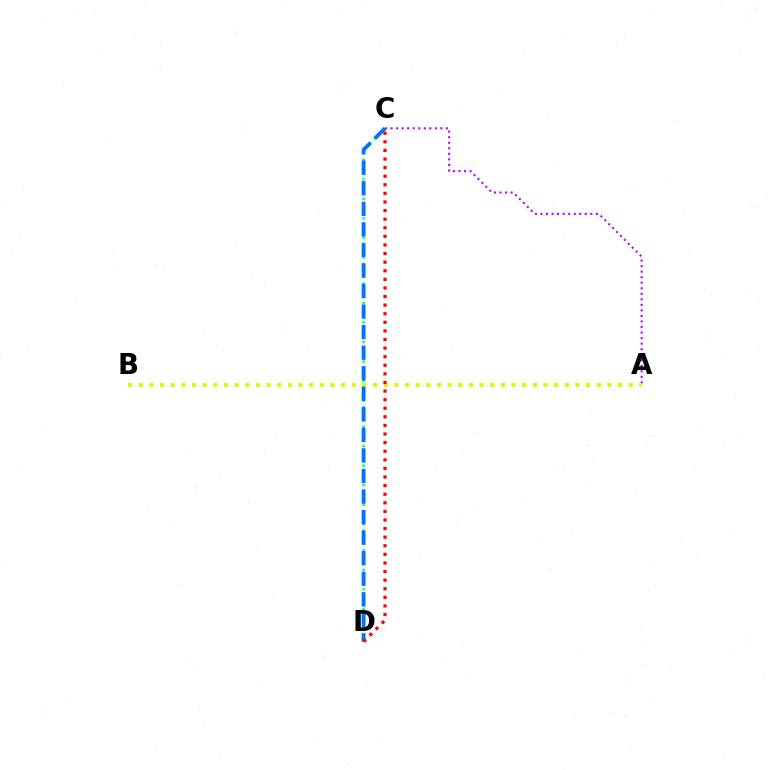{('A', 'C'): [{'color': '#b900ff', 'line_style': 'dotted', 'thickness': 1.5}], ('C', 'D'): [{'color': '#00ff5c', 'line_style': 'dotted', 'thickness': 1.77}, {'color': '#0074ff', 'line_style': 'dashed', 'thickness': 2.79}, {'color': '#ff0000', 'line_style': 'dotted', 'thickness': 2.34}], ('A', 'B'): [{'color': '#d1ff00', 'line_style': 'dotted', 'thickness': 2.89}]}